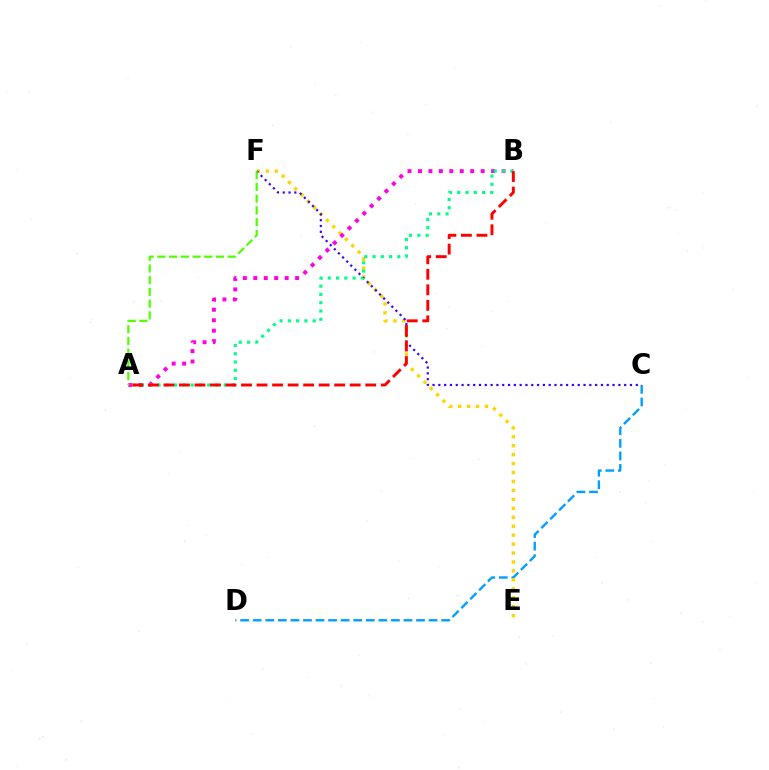{('C', 'D'): [{'color': '#009eff', 'line_style': 'dashed', 'thickness': 1.71}], ('E', 'F'): [{'color': '#ffd500', 'line_style': 'dotted', 'thickness': 2.43}], ('C', 'F'): [{'color': '#3700ff', 'line_style': 'dotted', 'thickness': 1.58}], ('A', 'B'): [{'color': '#ff00ed', 'line_style': 'dotted', 'thickness': 2.84}, {'color': '#00ff86', 'line_style': 'dotted', 'thickness': 2.25}, {'color': '#ff0000', 'line_style': 'dashed', 'thickness': 2.11}], ('A', 'F'): [{'color': '#4fff00', 'line_style': 'dashed', 'thickness': 1.59}]}